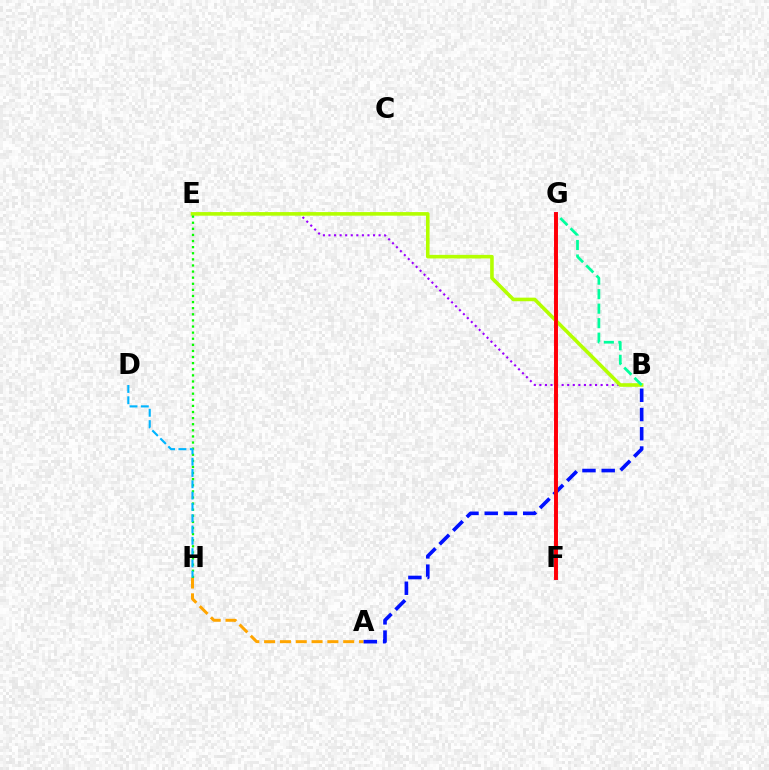{('F', 'G'): [{'color': '#ff00bd', 'line_style': 'solid', 'thickness': 2.89}, {'color': '#ff0000', 'line_style': 'solid', 'thickness': 2.73}], ('A', 'H'): [{'color': '#ffa500', 'line_style': 'dashed', 'thickness': 2.15}], ('B', 'E'): [{'color': '#9b00ff', 'line_style': 'dotted', 'thickness': 1.51}, {'color': '#b3ff00', 'line_style': 'solid', 'thickness': 2.59}], ('A', 'B'): [{'color': '#0010ff', 'line_style': 'dashed', 'thickness': 2.61}], ('E', 'H'): [{'color': '#08ff00', 'line_style': 'dotted', 'thickness': 1.66}], ('B', 'G'): [{'color': '#00ff9d', 'line_style': 'dashed', 'thickness': 1.97}], ('D', 'H'): [{'color': '#00b5ff', 'line_style': 'dashed', 'thickness': 1.54}]}